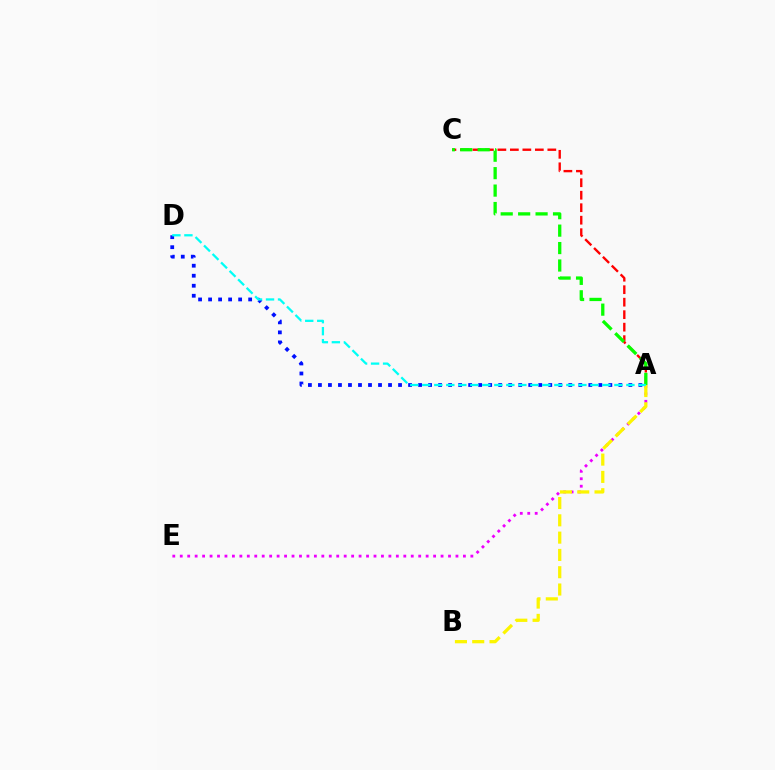{('A', 'C'): [{'color': '#ff0000', 'line_style': 'dashed', 'thickness': 1.7}, {'color': '#08ff00', 'line_style': 'dashed', 'thickness': 2.37}], ('A', 'D'): [{'color': '#0010ff', 'line_style': 'dotted', 'thickness': 2.72}, {'color': '#00fff6', 'line_style': 'dashed', 'thickness': 1.63}], ('A', 'E'): [{'color': '#ee00ff', 'line_style': 'dotted', 'thickness': 2.02}], ('A', 'B'): [{'color': '#fcf500', 'line_style': 'dashed', 'thickness': 2.35}]}